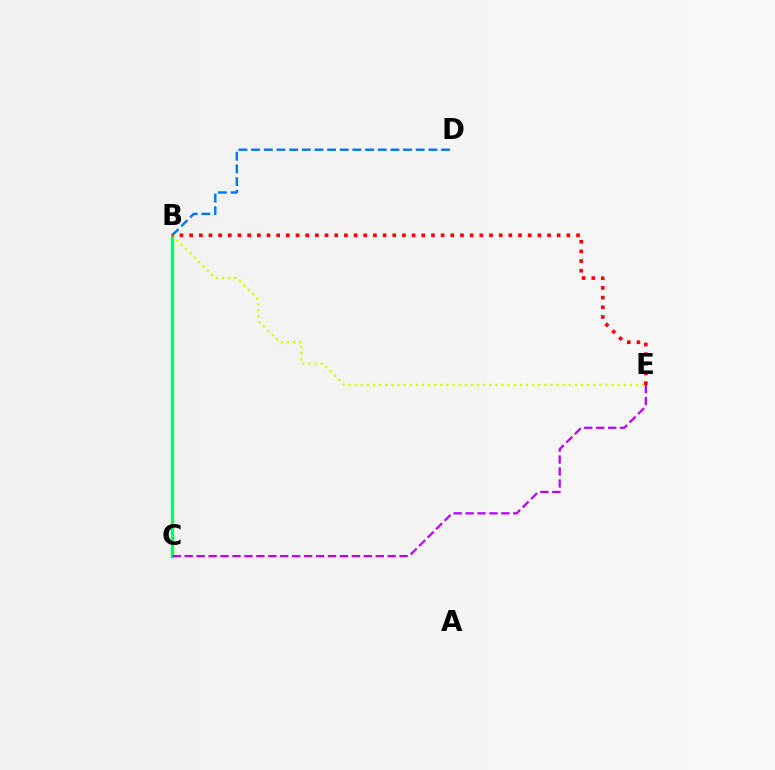{('B', 'D'): [{'color': '#0074ff', 'line_style': 'dashed', 'thickness': 1.72}], ('B', 'C'): [{'color': '#00ff5c', 'line_style': 'solid', 'thickness': 2.45}], ('B', 'E'): [{'color': '#d1ff00', 'line_style': 'dotted', 'thickness': 1.66}, {'color': '#ff0000', 'line_style': 'dotted', 'thickness': 2.63}], ('C', 'E'): [{'color': '#b900ff', 'line_style': 'dashed', 'thickness': 1.62}]}